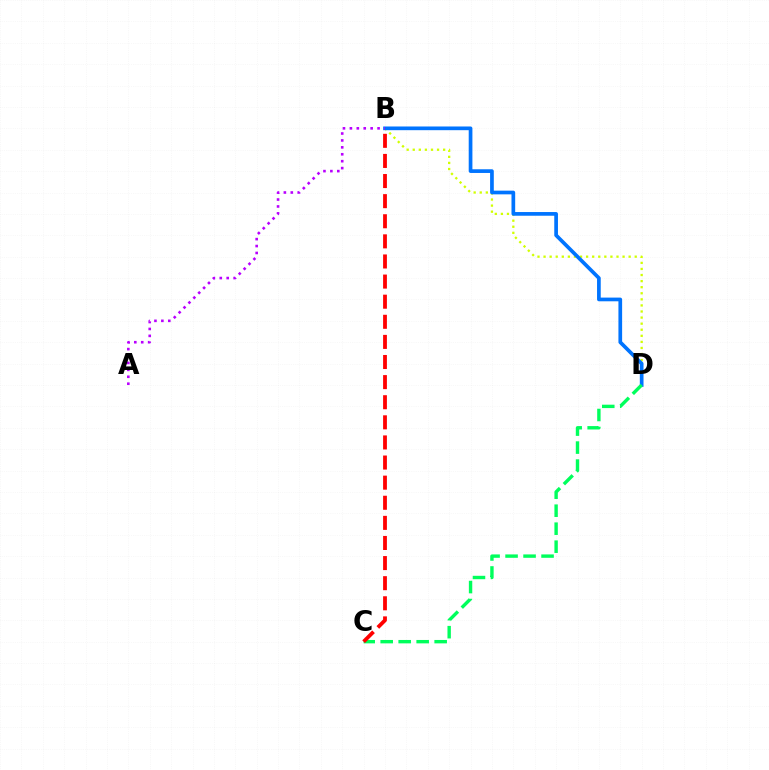{('B', 'D'): [{'color': '#d1ff00', 'line_style': 'dotted', 'thickness': 1.65}, {'color': '#0074ff', 'line_style': 'solid', 'thickness': 2.66}], ('C', 'D'): [{'color': '#00ff5c', 'line_style': 'dashed', 'thickness': 2.44}], ('B', 'C'): [{'color': '#ff0000', 'line_style': 'dashed', 'thickness': 2.73}], ('A', 'B'): [{'color': '#b900ff', 'line_style': 'dotted', 'thickness': 1.88}]}